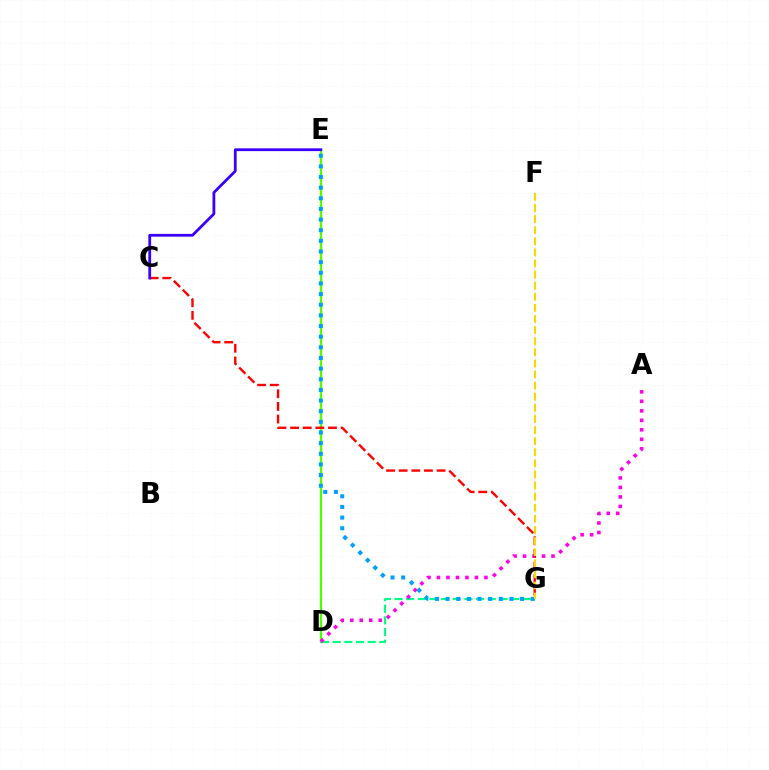{('D', 'E'): [{'color': '#4fff00', 'line_style': 'solid', 'thickness': 1.6}], ('D', 'G'): [{'color': '#00ff86', 'line_style': 'dashed', 'thickness': 1.58}], ('A', 'D'): [{'color': '#ff00ed', 'line_style': 'dotted', 'thickness': 2.58}], ('C', 'G'): [{'color': '#ff0000', 'line_style': 'dashed', 'thickness': 1.72}], ('C', 'E'): [{'color': '#3700ff', 'line_style': 'solid', 'thickness': 2.0}], ('E', 'G'): [{'color': '#009eff', 'line_style': 'dotted', 'thickness': 2.89}], ('F', 'G'): [{'color': '#ffd500', 'line_style': 'dashed', 'thickness': 1.51}]}